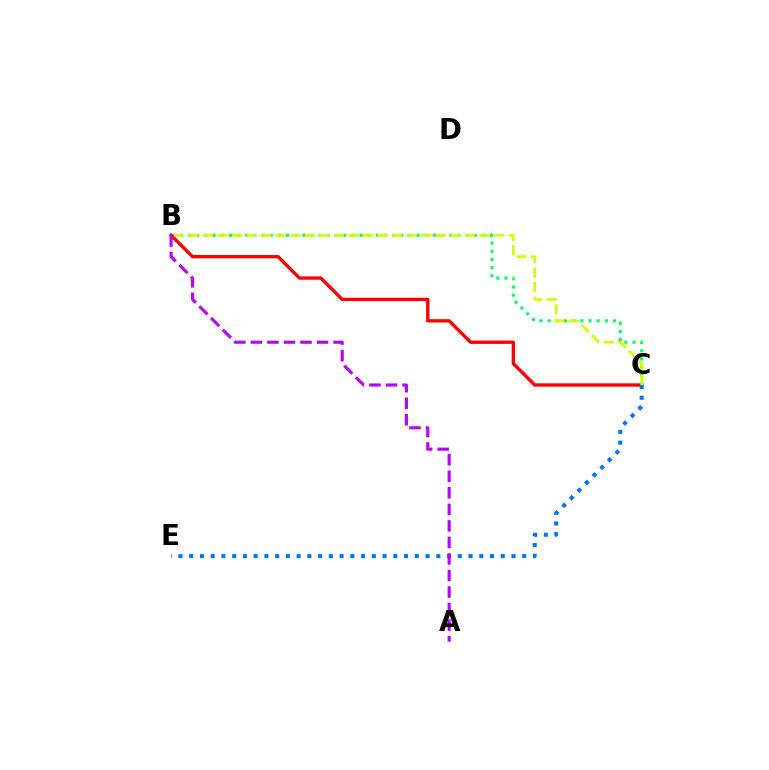{('B', 'C'): [{'color': '#00ff5c', 'line_style': 'dotted', 'thickness': 2.22}, {'color': '#ff0000', 'line_style': 'solid', 'thickness': 2.42}, {'color': '#d1ff00', 'line_style': 'dashed', 'thickness': 1.98}], ('C', 'E'): [{'color': '#0074ff', 'line_style': 'dotted', 'thickness': 2.92}], ('A', 'B'): [{'color': '#b900ff', 'line_style': 'dashed', 'thickness': 2.25}]}